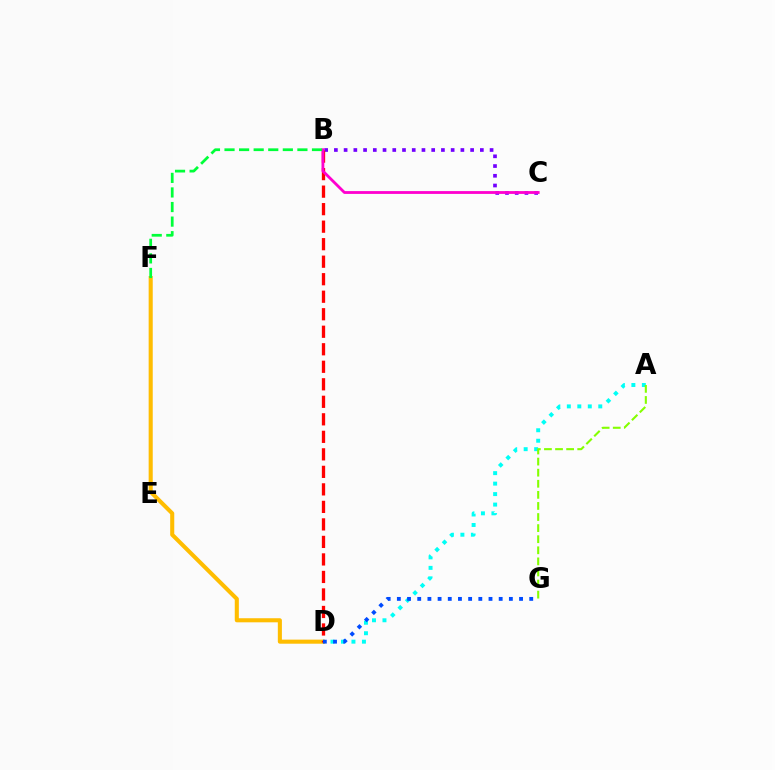{('A', 'D'): [{'color': '#00fff6', 'line_style': 'dotted', 'thickness': 2.85}], ('D', 'F'): [{'color': '#ffbd00', 'line_style': 'solid', 'thickness': 2.94}], ('B', 'C'): [{'color': '#7200ff', 'line_style': 'dotted', 'thickness': 2.64}, {'color': '#ff00cf', 'line_style': 'solid', 'thickness': 2.03}], ('B', 'D'): [{'color': '#ff0000', 'line_style': 'dashed', 'thickness': 2.38}], ('B', 'F'): [{'color': '#00ff39', 'line_style': 'dashed', 'thickness': 1.98}], ('D', 'G'): [{'color': '#004bff', 'line_style': 'dotted', 'thickness': 2.77}], ('A', 'G'): [{'color': '#84ff00', 'line_style': 'dashed', 'thickness': 1.51}]}